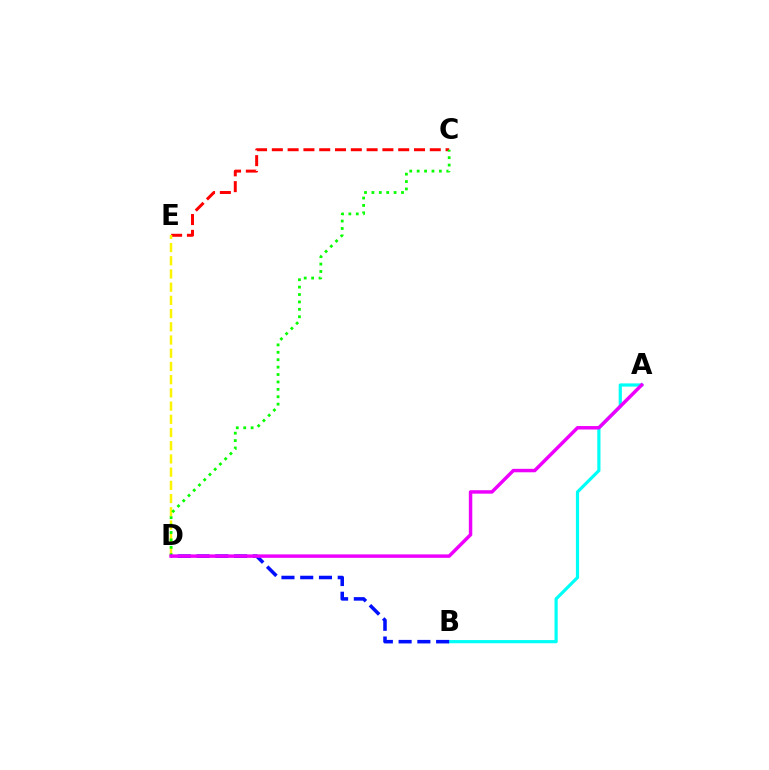{('A', 'B'): [{'color': '#00fff6', 'line_style': 'solid', 'thickness': 2.29}], ('C', 'E'): [{'color': '#ff0000', 'line_style': 'dashed', 'thickness': 2.15}], ('D', 'E'): [{'color': '#fcf500', 'line_style': 'dashed', 'thickness': 1.79}], ('C', 'D'): [{'color': '#08ff00', 'line_style': 'dotted', 'thickness': 2.01}], ('B', 'D'): [{'color': '#0010ff', 'line_style': 'dashed', 'thickness': 2.55}], ('A', 'D'): [{'color': '#ee00ff', 'line_style': 'solid', 'thickness': 2.49}]}